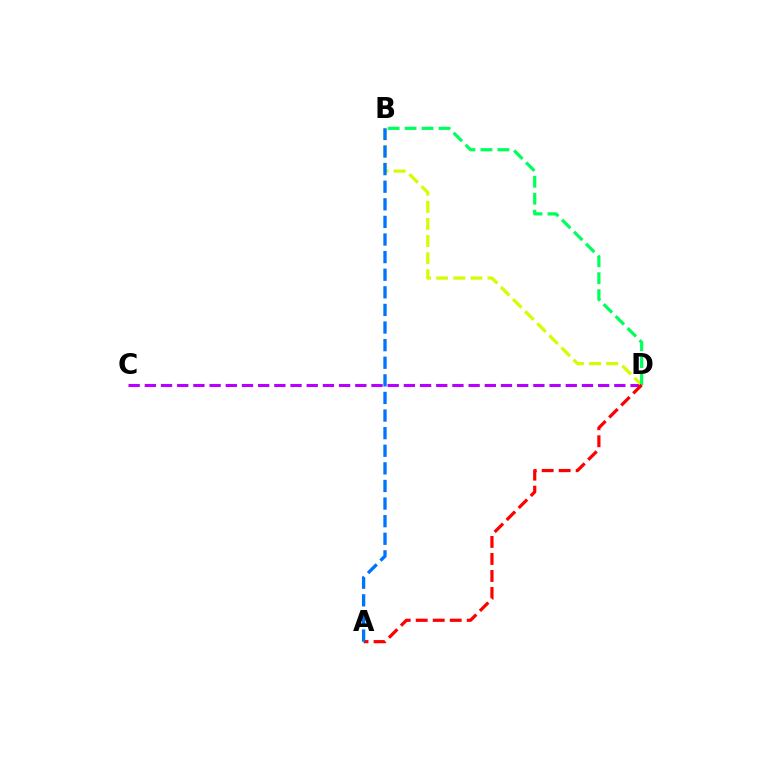{('C', 'D'): [{'color': '#b900ff', 'line_style': 'dashed', 'thickness': 2.2}], ('B', 'D'): [{'color': '#d1ff00', 'line_style': 'dashed', 'thickness': 2.33}, {'color': '#00ff5c', 'line_style': 'dashed', 'thickness': 2.3}], ('A', 'D'): [{'color': '#ff0000', 'line_style': 'dashed', 'thickness': 2.31}], ('A', 'B'): [{'color': '#0074ff', 'line_style': 'dashed', 'thickness': 2.39}]}